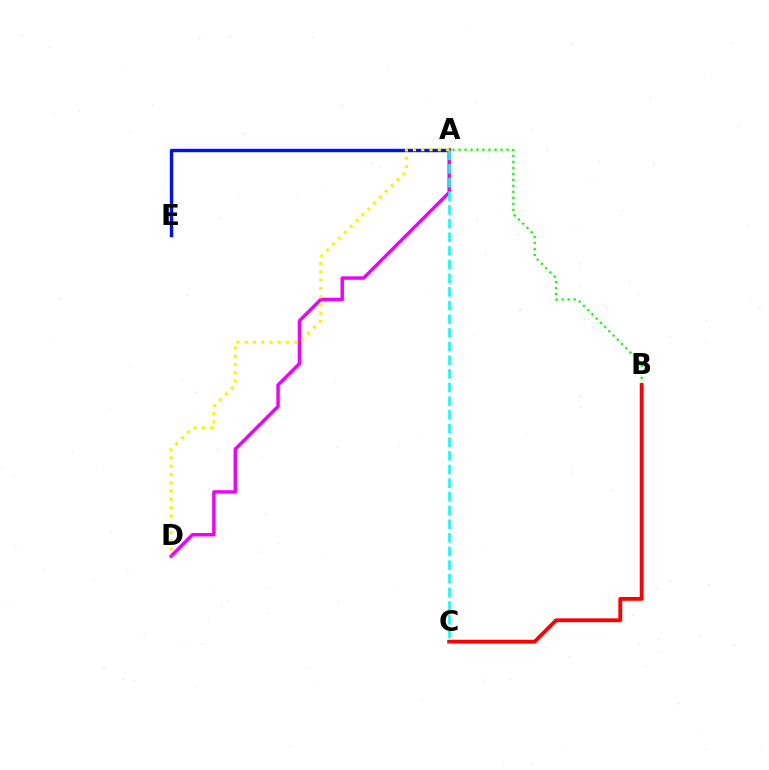{('A', 'E'): [{'color': '#0010ff', 'line_style': 'solid', 'thickness': 2.44}], ('A', 'B'): [{'color': '#08ff00', 'line_style': 'dotted', 'thickness': 1.63}], ('A', 'D'): [{'color': '#ee00ff', 'line_style': 'solid', 'thickness': 2.48}, {'color': '#fcf500', 'line_style': 'dotted', 'thickness': 2.25}], ('B', 'C'): [{'color': '#ff0000', 'line_style': 'solid', 'thickness': 2.76}], ('A', 'C'): [{'color': '#00fff6', 'line_style': 'dashed', 'thickness': 1.86}]}